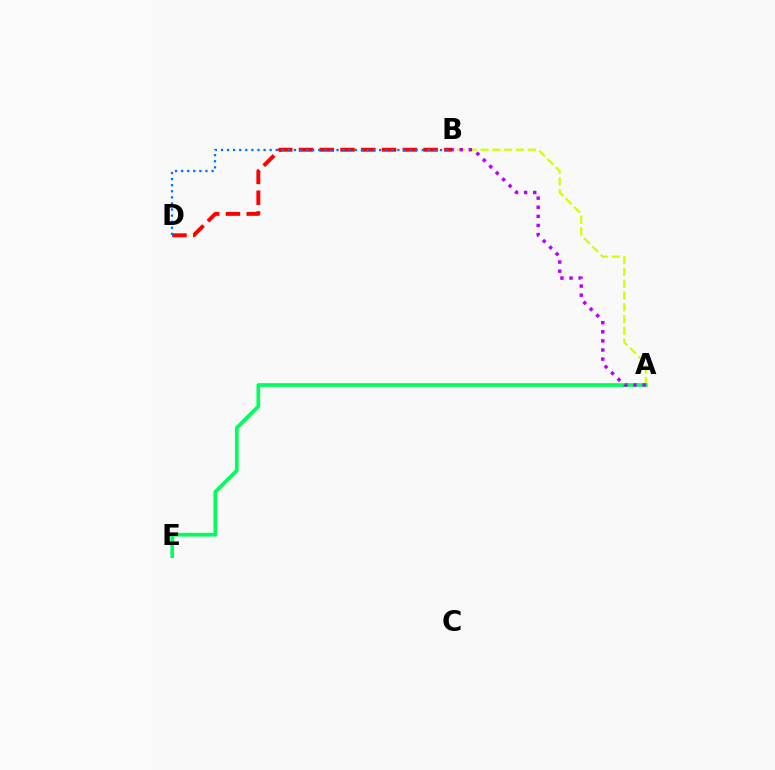{('A', 'B'): [{'color': '#d1ff00', 'line_style': 'dashed', 'thickness': 1.6}, {'color': '#b900ff', 'line_style': 'dotted', 'thickness': 2.48}], ('B', 'D'): [{'color': '#ff0000', 'line_style': 'dashed', 'thickness': 2.82}, {'color': '#0074ff', 'line_style': 'dotted', 'thickness': 1.65}], ('A', 'E'): [{'color': '#00ff5c', 'line_style': 'solid', 'thickness': 2.67}]}